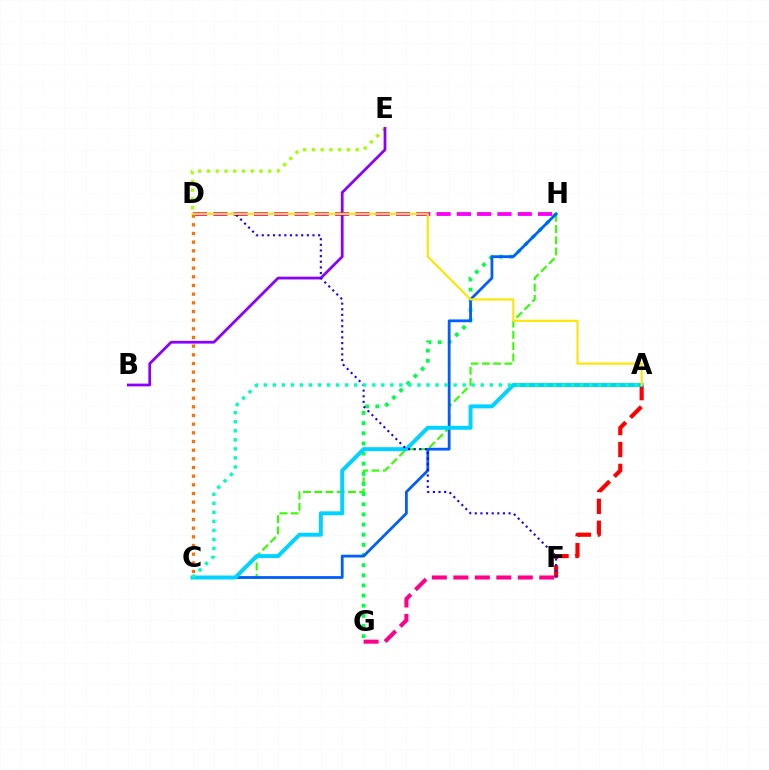{('C', 'H'): [{'color': '#31ff00', 'line_style': 'dashed', 'thickness': 1.53}, {'color': '#005dff', 'line_style': 'solid', 'thickness': 2.01}], ('A', 'F'): [{'color': '#ff0000', 'line_style': 'dashed', 'thickness': 2.98}], ('G', 'H'): [{'color': '#00ff45', 'line_style': 'dotted', 'thickness': 2.76}], ('A', 'C'): [{'color': '#00d3ff', 'line_style': 'solid', 'thickness': 2.85}, {'color': '#00ffbb', 'line_style': 'dotted', 'thickness': 2.46}], ('D', 'H'): [{'color': '#fa00f9', 'line_style': 'dashed', 'thickness': 2.76}], ('D', 'E'): [{'color': '#a2ff00', 'line_style': 'dotted', 'thickness': 2.38}], ('C', 'D'): [{'color': '#ff7000', 'line_style': 'dotted', 'thickness': 2.35}], ('B', 'E'): [{'color': '#8a00ff', 'line_style': 'solid', 'thickness': 1.99}], ('D', 'F'): [{'color': '#1900ff', 'line_style': 'dotted', 'thickness': 1.53}], ('A', 'D'): [{'color': '#ffe600', 'line_style': 'solid', 'thickness': 1.55}], ('F', 'G'): [{'color': '#ff0088', 'line_style': 'dashed', 'thickness': 2.92}]}